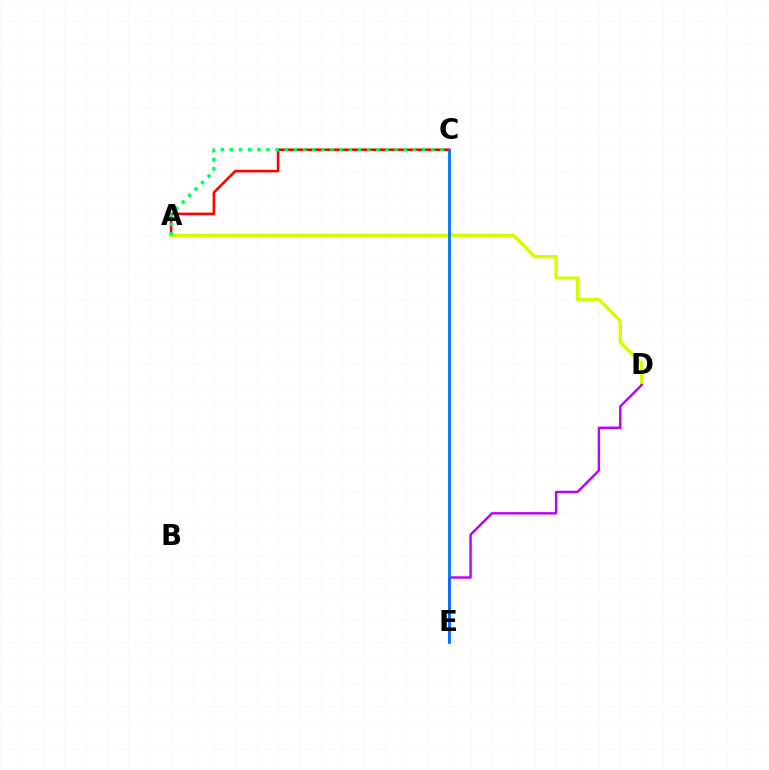{('A', 'C'): [{'color': '#ff0000', 'line_style': 'solid', 'thickness': 1.85}, {'color': '#00ff5c', 'line_style': 'dotted', 'thickness': 2.49}], ('A', 'D'): [{'color': '#d1ff00', 'line_style': 'solid', 'thickness': 2.42}], ('D', 'E'): [{'color': '#b900ff', 'line_style': 'solid', 'thickness': 1.74}], ('C', 'E'): [{'color': '#0074ff', 'line_style': 'solid', 'thickness': 2.01}]}